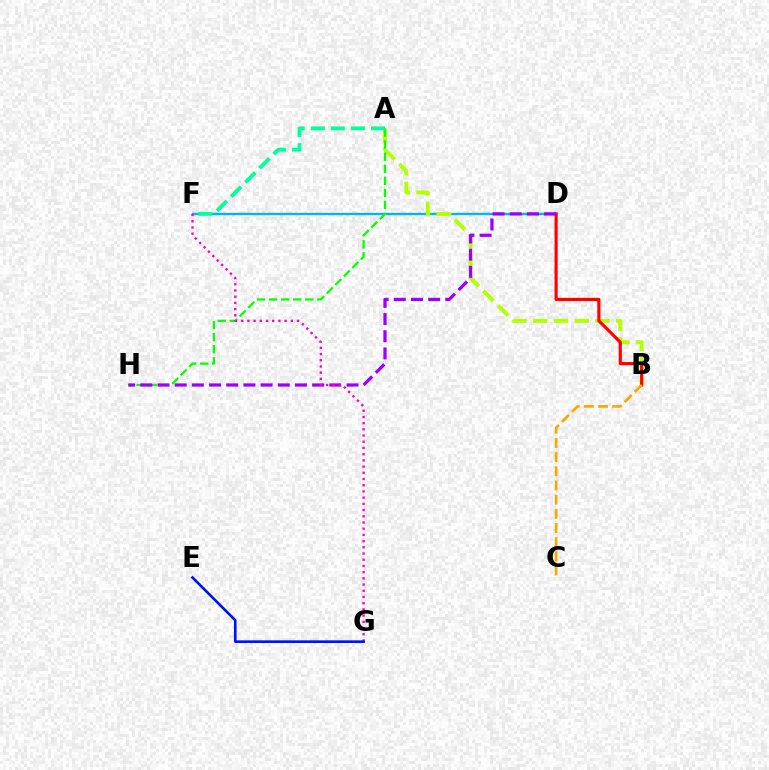{('D', 'F'): [{'color': '#00b5ff', 'line_style': 'solid', 'thickness': 1.71}], ('A', 'B'): [{'color': '#b3ff00', 'line_style': 'dashed', 'thickness': 2.82}], ('B', 'D'): [{'color': '#ff0000', 'line_style': 'solid', 'thickness': 2.26}], ('B', 'C'): [{'color': '#ffa500', 'line_style': 'dashed', 'thickness': 1.93}], ('A', 'H'): [{'color': '#08ff00', 'line_style': 'dashed', 'thickness': 1.64}], ('D', 'H'): [{'color': '#9b00ff', 'line_style': 'dashed', 'thickness': 2.33}], ('F', 'G'): [{'color': '#ff00bd', 'line_style': 'dotted', 'thickness': 1.69}], ('A', 'F'): [{'color': '#00ff9d', 'line_style': 'dashed', 'thickness': 2.73}], ('E', 'G'): [{'color': '#0010ff', 'line_style': 'solid', 'thickness': 1.89}]}